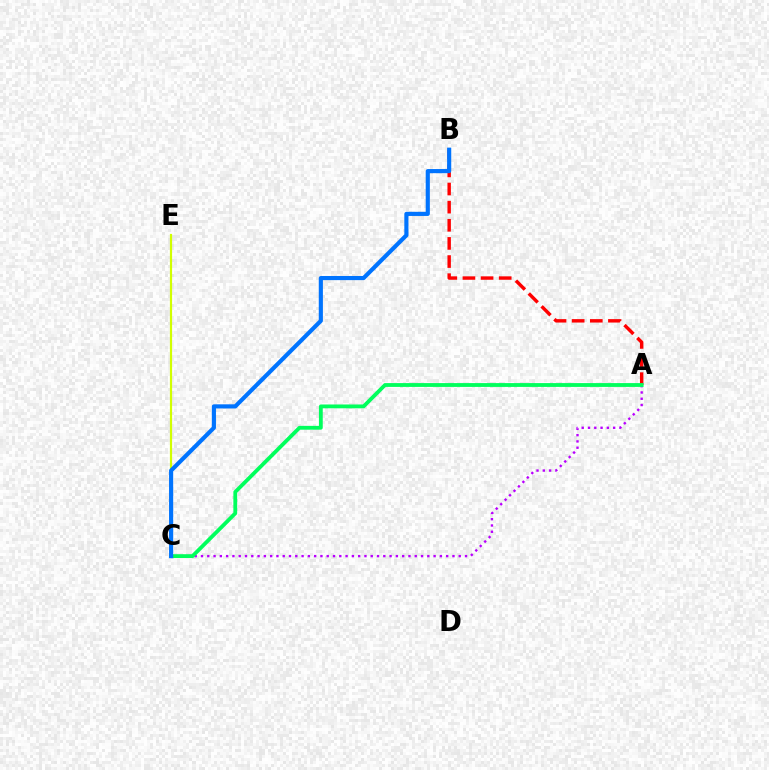{('A', 'C'): [{'color': '#b900ff', 'line_style': 'dotted', 'thickness': 1.71}, {'color': '#00ff5c', 'line_style': 'solid', 'thickness': 2.75}], ('A', 'B'): [{'color': '#ff0000', 'line_style': 'dashed', 'thickness': 2.46}], ('C', 'E'): [{'color': '#d1ff00', 'line_style': 'solid', 'thickness': 1.57}], ('B', 'C'): [{'color': '#0074ff', 'line_style': 'solid', 'thickness': 2.98}]}